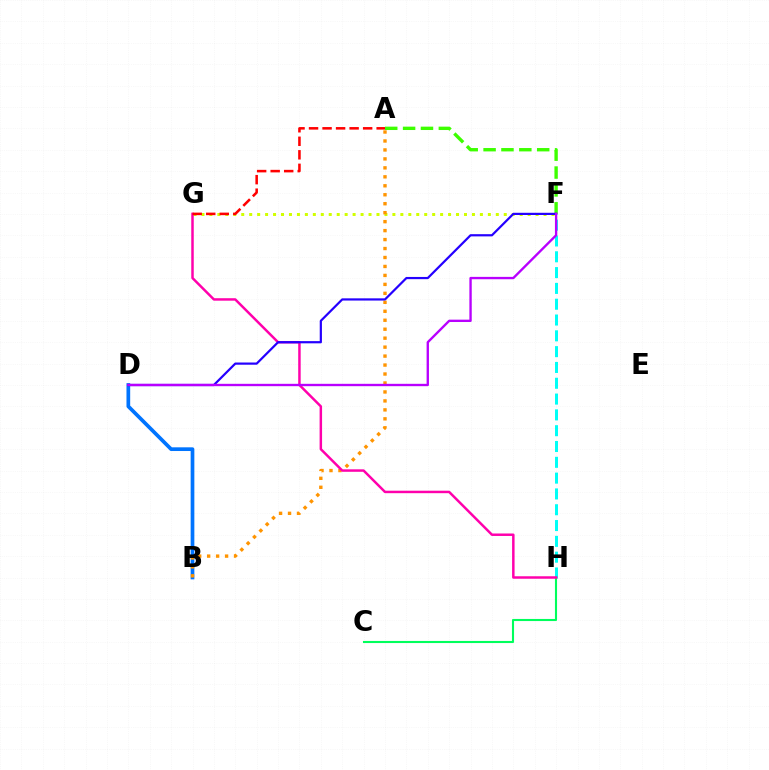{('B', 'D'): [{'color': '#0074ff', 'line_style': 'solid', 'thickness': 2.67}], ('F', 'H'): [{'color': '#00fff6', 'line_style': 'dashed', 'thickness': 2.15}], ('F', 'G'): [{'color': '#d1ff00', 'line_style': 'dotted', 'thickness': 2.16}], ('C', 'H'): [{'color': '#00ff5c', 'line_style': 'solid', 'thickness': 1.52}], ('A', 'F'): [{'color': '#3dff00', 'line_style': 'dashed', 'thickness': 2.43}], ('A', 'B'): [{'color': '#ff9400', 'line_style': 'dotted', 'thickness': 2.44}], ('G', 'H'): [{'color': '#ff00ac', 'line_style': 'solid', 'thickness': 1.78}], ('D', 'F'): [{'color': '#2500ff', 'line_style': 'solid', 'thickness': 1.59}, {'color': '#b900ff', 'line_style': 'solid', 'thickness': 1.7}], ('A', 'G'): [{'color': '#ff0000', 'line_style': 'dashed', 'thickness': 1.84}]}